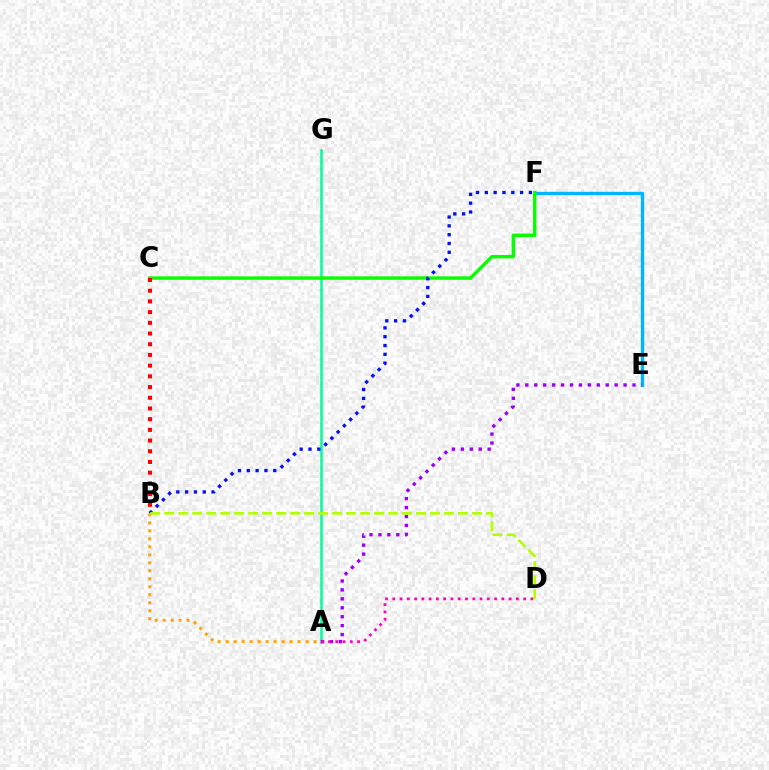{('A', 'G'): [{'color': '#00ff9d', 'line_style': 'solid', 'thickness': 1.81}], ('E', 'F'): [{'color': '#00b5ff', 'line_style': 'solid', 'thickness': 2.42}], ('C', 'F'): [{'color': '#08ff00', 'line_style': 'solid', 'thickness': 2.47}], ('B', 'F'): [{'color': '#0010ff', 'line_style': 'dotted', 'thickness': 2.4}], ('A', 'B'): [{'color': '#ffa500', 'line_style': 'dotted', 'thickness': 2.17}], ('A', 'E'): [{'color': '#9b00ff', 'line_style': 'dotted', 'thickness': 2.43}], ('A', 'D'): [{'color': '#ff00bd', 'line_style': 'dotted', 'thickness': 1.98}], ('B', 'C'): [{'color': '#ff0000', 'line_style': 'dotted', 'thickness': 2.91}], ('B', 'D'): [{'color': '#b3ff00', 'line_style': 'dashed', 'thickness': 1.9}]}